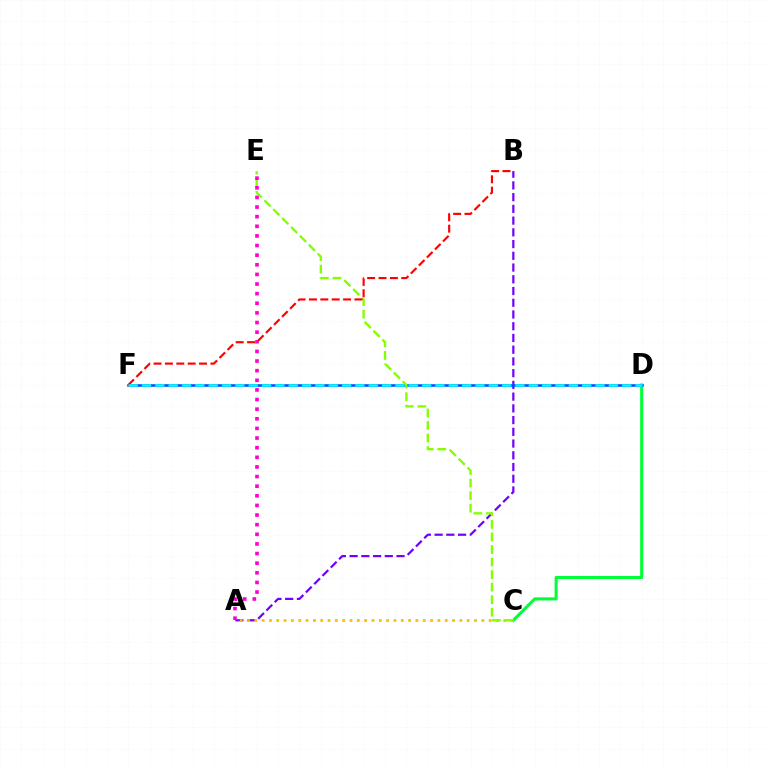{('C', 'D'): [{'color': '#00ff39', 'line_style': 'solid', 'thickness': 2.2}], ('A', 'B'): [{'color': '#7200ff', 'line_style': 'dashed', 'thickness': 1.59}], ('D', 'F'): [{'color': '#004bff', 'line_style': 'solid', 'thickness': 1.83}, {'color': '#00fff6', 'line_style': 'dashed', 'thickness': 1.81}], ('A', 'C'): [{'color': '#ffbd00', 'line_style': 'dotted', 'thickness': 1.99}], ('C', 'E'): [{'color': '#84ff00', 'line_style': 'dashed', 'thickness': 1.7}], ('A', 'E'): [{'color': '#ff00cf', 'line_style': 'dotted', 'thickness': 2.62}], ('B', 'F'): [{'color': '#ff0000', 'line_style': 'dashed', 'thickness': 1.54}]}